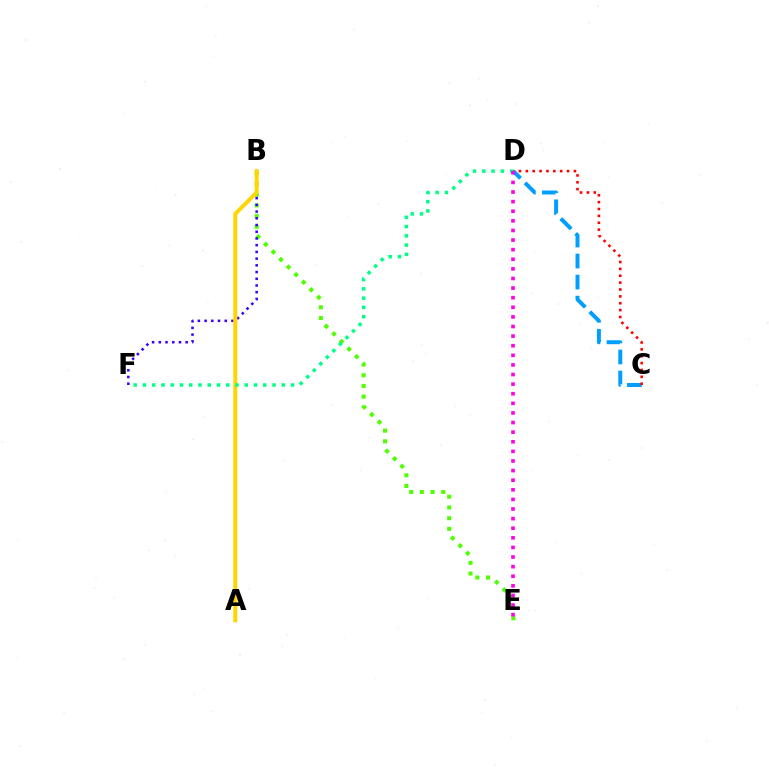{('C', 'D'): [{'color': '#009eff', 'line_style': 'dashed', 'thickness': 2.86}, {'color': '#ff0000', 'line_style': 'dotted', 'thickness': 1.87}], ('B', 'E'): [{'color': '#4fff00', 'line_style': 'dotted', 'thickness': 2.91}], ('B', 'F'): [{'color': '#3700ff', 'line_style': 'dotted', 'thickness': 1.83}], ('A', 'B'): [{'color': '#ffd500', 'line_style': 'solid', 'thickness': 2.83}], ('D', 'F'): [{'color': '#00ff86', 'line_style': 'dotted', 'thickness': 2.52}], ('D', 'E'): [{'color': '#ff00ed', 'line_style': 'dotted', 'thickness': 2.61}]}